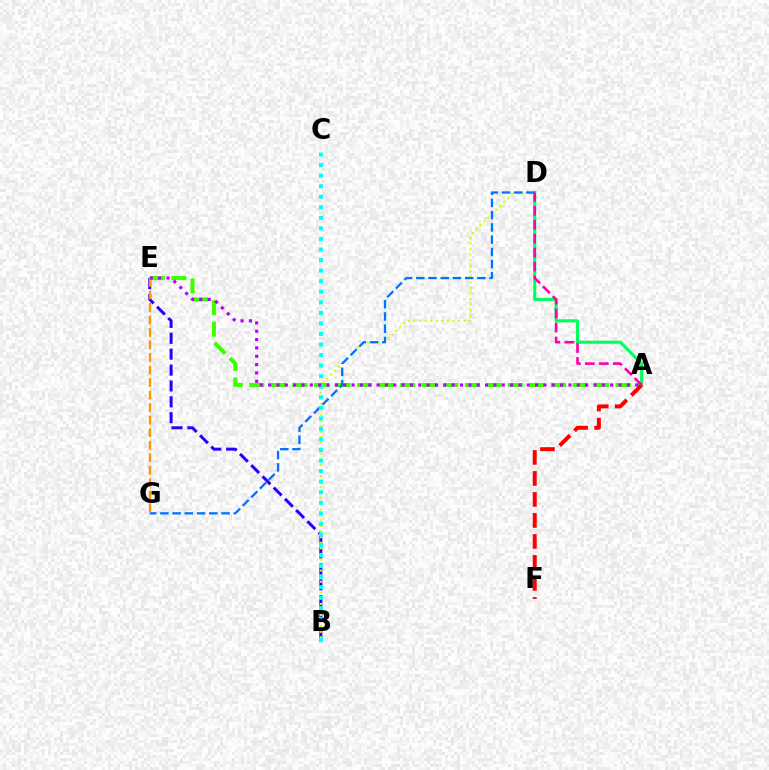{('B', 'E'): [{'color': '#2500ff', 'line_style': 'dashed', 'thickness': 2.16}], ('A', 'D'): [{'color': '#00ff5c', 'line_style': 'solid', 'thickness': 2.21}, {'color': '#ff00ac', 'line_style': 'dashed', 'thickness': 1.9}], ('B', 'D'): [{'color': '#d1ff00', 'line_style': 'dotted', 'thickness': 1.51}], ('A', 'E'): [{'color': '#3dff00', 'line_style': 'dashed', 'thickness': 2.93}, {'color': '#b900ff', 'line_style': 'dotted', 'thickness': 2.27}], ('D', 'G'): [{'color': '#0074ff', 'line_style': 'dashed', 'thickness': 1.66}], ('B', 'C'): [{'color': '#00fff6', 'line_style': 'dotted', 'thickness': 2.87}], ('E', 'G'): [{'color': '#ff9400', 'line_style': 'dashed', 'thickness': 1.7}], ('A', 'F'): [{'color': '#ff0000', 'line_style': 'dashed', 'thickness': 2.85}]}